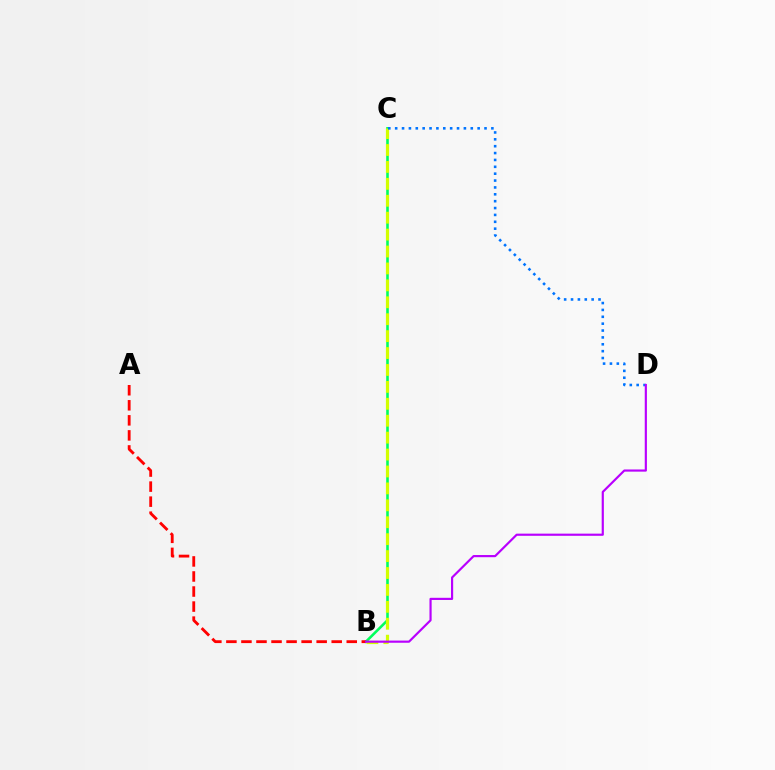{('B', 'C'): [{'color': '#00ff5c', 'line_style': 'solid', 'thickness': 1.87}, {'color': '#d1ff00', 'line_style': 'dashed', 'thickness': 2.3}], ('A', 'B'): [{'color': '#ff0000', 'line_style': 'dashed', 'thickness': 2.04}], ('C', 'D'): [{'color': '#0074ff', 'line_style': 'dotted', 'thickness': 1.87}], ('B', 'D'): [{'color': '#b900ff', 'line_style': 'solid', 'thickness': 1.56}]}